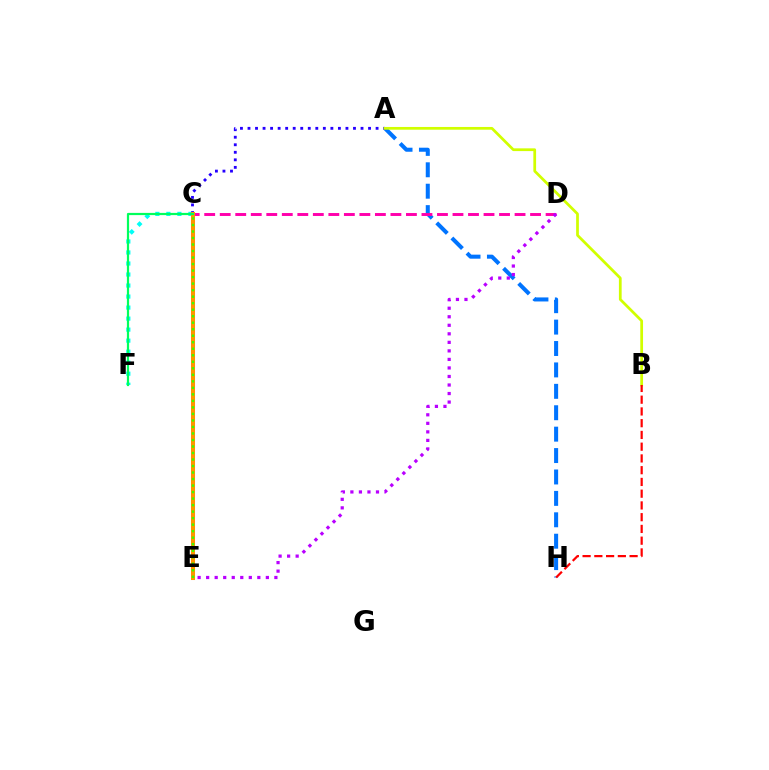{('A', 'H'): [{'color': '#0074ff', 'line_style': 'dashed', 'thickness': 2.91}], ('A', 'C'): [{'color': '#2500ff', 'line_style': 'dotted', 'thickness': 2.05}], ('C', 'F'): [{'color': '#00fff6', 'line_style': 'dotted', 'thickness': 2.99}, {'color': '#00ff5c', 'line_style': 'solid', 'thickness': 1.59}], ('C', 'D'): [{'color': '#ff00ac', 'line_style': 'dashed', 'thickness': 2.11}], ('C', 'E'): [{'color': '#ff9400', 'line_style': 'solid', 'thickness': 2.91}, {'color': '#3dff00', 'line_style': 'dotted', 'thickness': 1.77}], ('A', 'B'): [{'color': '#d1ff00', 'line_style': 'solid', 'thickness': 1.98}], ('B', 'H'): [{'color': '#ff0000', 'line_style': 'dashed', 'thickness': 1.6}], ('D', 'E'): [{'color': '#b900ff', 'line_style': 'dotted', 'thickness': 2.32}]}